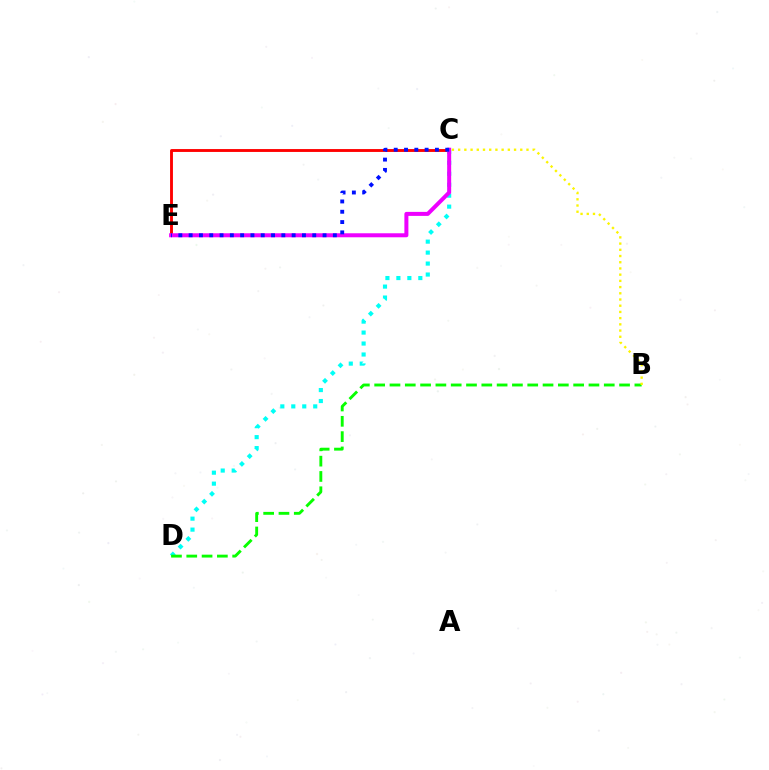{('C', 'E'): [{'color': '#ff0000', 'line_style': 'solid', 'thickness': 2.07}, {'color': '#ee00ff', 'line_style': 'solid', 'thickness': 2.89}, {'color': '#0010ff', 'line_style': 'dotted', 'thickness': 2.8}], ('C', 'D'): [{'color': '#00fff6', 'line_style': 'dotted', 'thickness': 2.98}], ('B', 'D'): [{'color': '#08ff00', 'line_style': 'dashed', 'thickness': 2.08}], ('B', 'C'): [{'color': '#fcf500', 'line_style': 'dotted', 'thickness': 1.69}]}